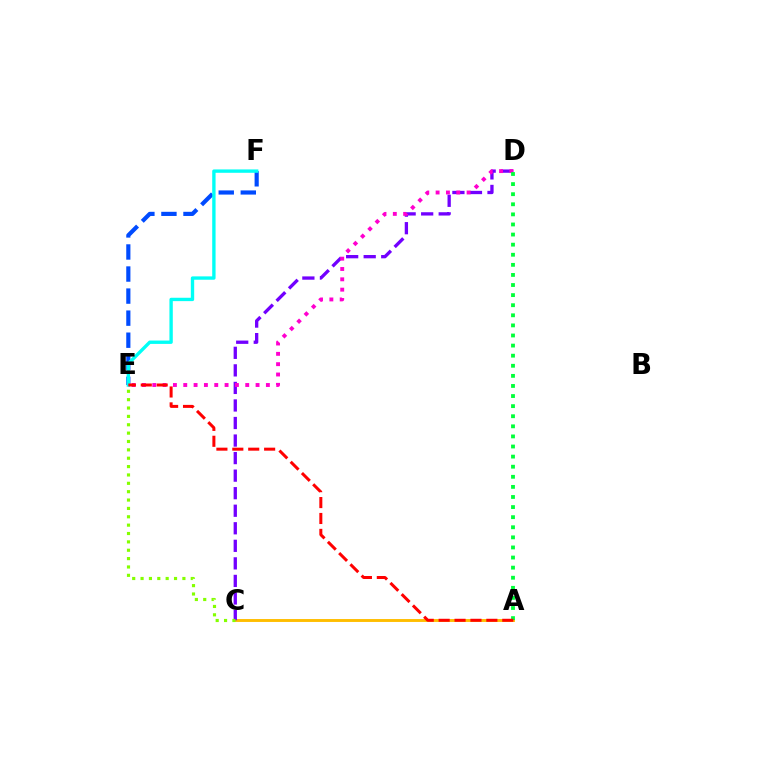{('A', 'C'): [{'color': '#ffbd00', 'line_style': 'solid', 'thickness': 2.09}], ('C', 'D'): [{'color': '#7200ff', 'line_style': 'dashed', 'thickness': 2.38}], ('D', 'E'): [{'color': '#ff00cf', 'line_style': 'dotted', 'thickness': 2.81}], ('C', 'E'): [{'color': '#84ff00', 'line_style': 'dotted', 'thickness': 2.27}], ('E', 'F'): [{'color': '#004bff', 'line_style': 'dashed', 'thickness': 3.0}, {'color': '#00fff6', 'line_style': 'solid', 'thickness': 2.42}], ('A', 'D'): [{'color': '#00ff39', 'line_style': 'dotted', 'thickness': 2.74}], ('A', 'E'): [{'color': '#ff0000', 'line_style': 'dashed', 'thickness': 2.16}]}